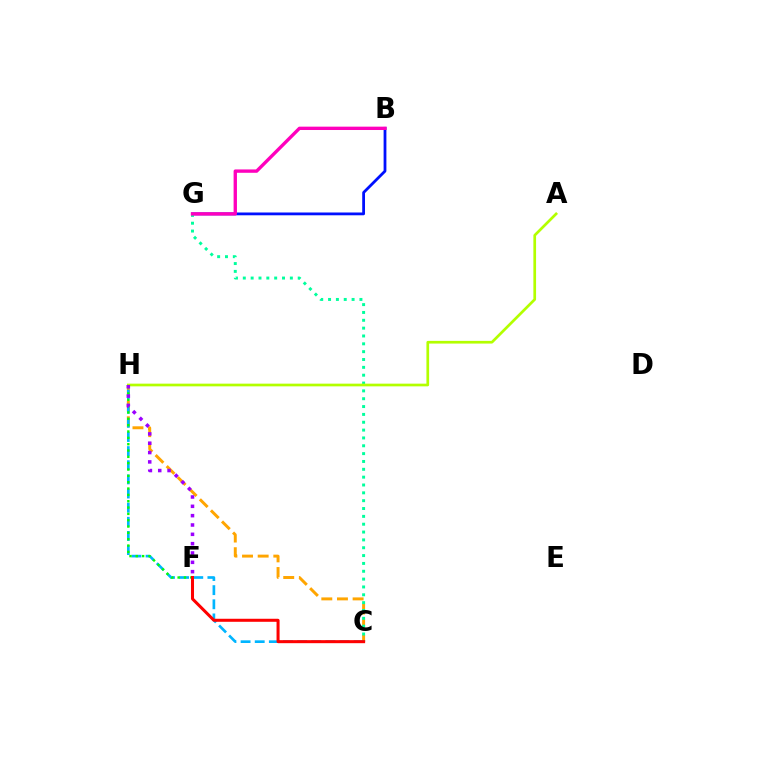{('C', 'H'): [{'color': '#ffa500', 'line_style': 'dashed', 'thickness': 2.13}, {'color': '#00b5ff', 'line_style': 'dashed', 'thickness': 1.92}], ('F', 'H'): [{'color': '#08ff00', 'line_style': 'dotted', 'thickness': 1.72}, {'color': '#9b00ff', 'line_style': 'dotted', 'thickness': 2.54}], ('B', 'G'): [{'color': '#0010ff', 'line_style': 'solid', 'thickness': 2.01}, {'color': '#ff00bd', 'line_style': 'solid', 'thickness': 2.41}], ('C', 'G'): [{'color': '#00ff9d', 'line_style': 'dotted', 'thickness': 2.13}], ('A', 'H'): [{'color': '#b3ff00', 'line_style': 'solid', 'thickness': 1.94}], ('C', 'F'): [{'color': '#ff0000', 'line_style': 'solid', 'thickness': 2.18}]}